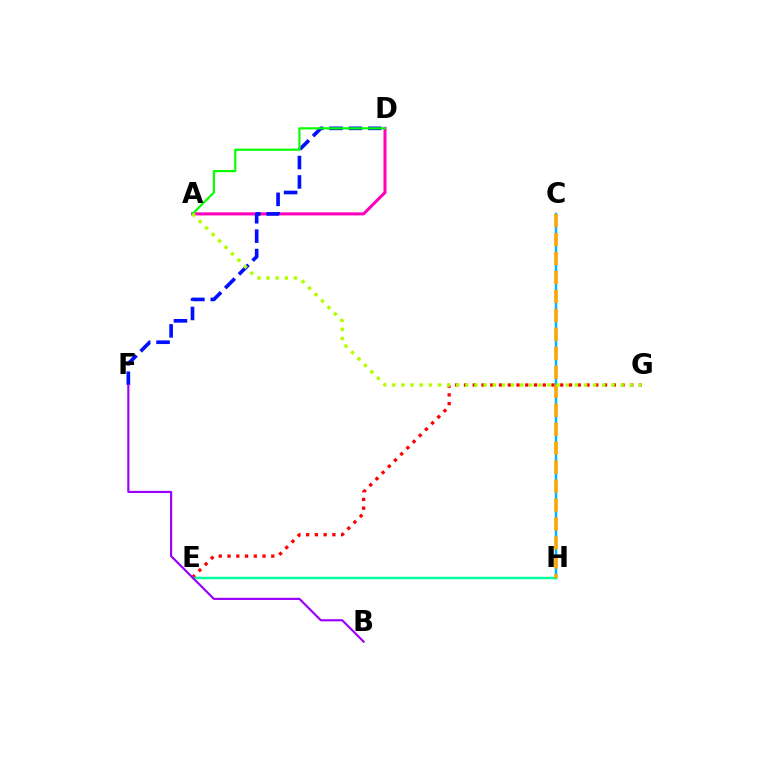{('A', 'D'): [{'color': '#ff00bd', 'line_style': 'solid', 'thickness': 2.2}, {'color': '#08ff00', 'line_style': 'solid', 'thickness': 1.58}], ('C', 'H'): [{'color': '#00b5ff', 'line_style': 'solid', 'thickness': 1.74}, {'color': '#ffa500', 'line_style': 'dashed', 'thickness': 2.58}], ('D', 'F'): [{'color': '#0010ff', 'line_style': 'dashed', 'thickness': 2.64}], ('E', 'G'): [{'color': '#ff0000', 'line_style': 'dotted', 'thickness': 2.38}], ('E', 'H'): [{'color': '#00ff9d', 'line_style': 'solid', 'thickness': 1.77}], ('B', 'F'): [{'color': '#9b00ff', 'line_style': 'solid', 'thickness': 1.56}], ('A', 'G'): [{'color': '#b3ff00', 'line_style': 'dotted', 'thickness': 2.48}]}